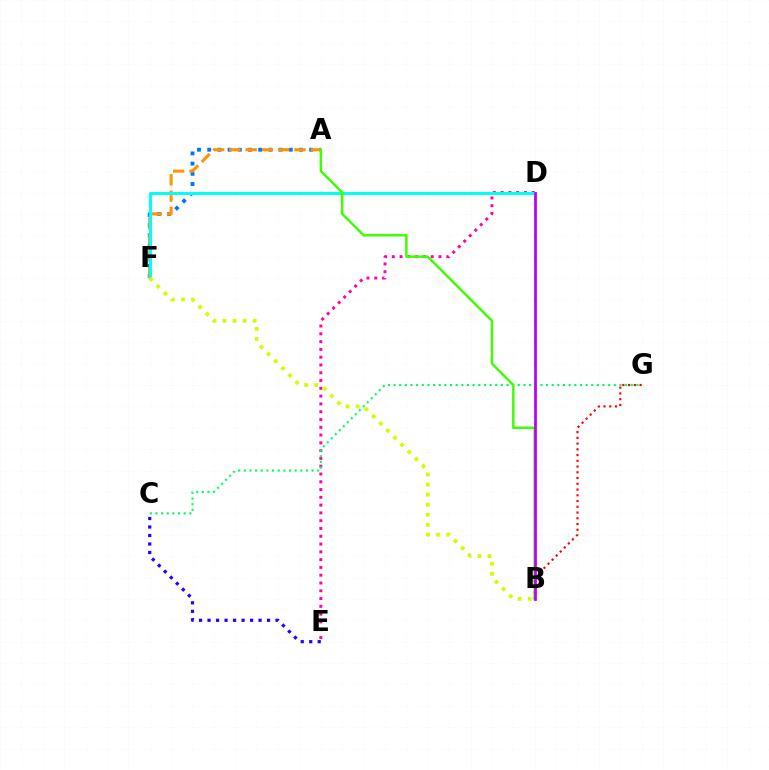{('A', 'F'): [{'color': '#0074ff', 'line_style': 'dotted', 'thickness': 2.77}, {'color': '#ff9400', 'line_style': 'dashed', 'thickness': 2.21}], ('B', 'G'): [{'color': '#ff0000', 'line_style': 'dotted', 'thickness': 1.56}], ('D', 'E'): [{'color': '#ff00ac', 'line_style': 'dotted', 'thickness': 2.12}], ('C', 'G'): [{'color': '#00ff5c', 'line_style': 'dotted', 'thickness': 1.53}], ('C', 'E'): [{'color': '#2500ff', 'line_style': 'dotted', 'thickness': 2.31}], ('D', 'F'): [{'color': '#00fff6', 'line_style': 'solid', 'thickness': 2.18}], ('B', 'F'): [{'color': '#d1ff00', 'line_style': 'dotted', 'thickness': 2.73}], ('A', 'B'): [{'color': '#3dff00', 'line_style': 'solid', 'thickness': 1.78}], ('B', 'D'): [{'color': '#b900ff', 'line_style': 'solid', 'thickness': 1.99}]}